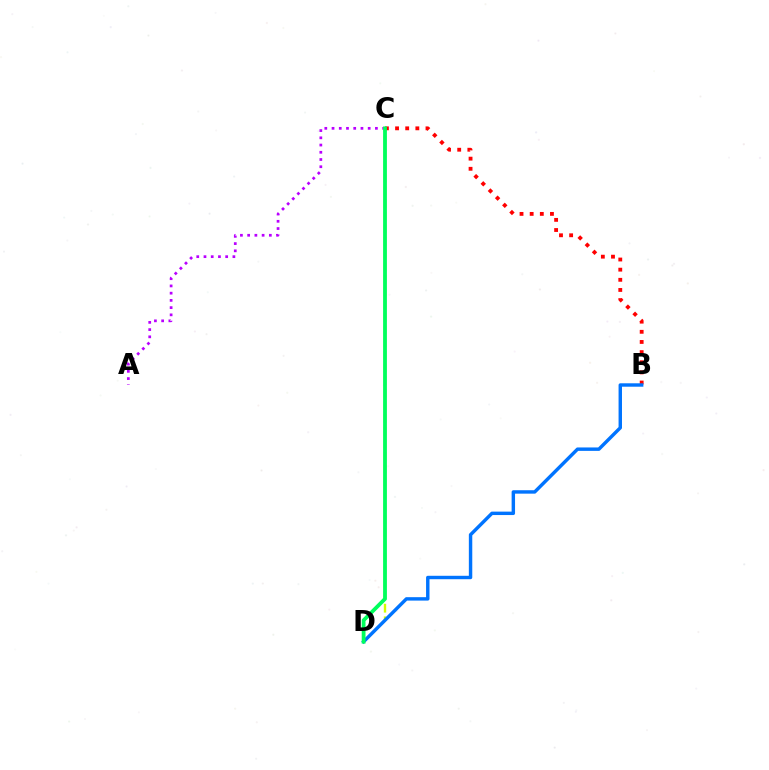{('A', 'C'): [{'color': '#b900ff', 'line_style': 'dotted', 'thickness': 1.96}], ('C', 'D'): [{'color': '#d1ff00', 'line_style': 'dashed', 'thickness': 1.72}, {'color': '#00ff5c', 'line_style': 'solid', 'thickness': 2.73}], ('B', 'C'): [{'color': '#ff0000', 'line_style': 'dotted', 'thickness': 2.76}], ('B', 'D'): [{'color': '#0074ff', 'line_style': 'solid', 'thickness': 2.47}]}